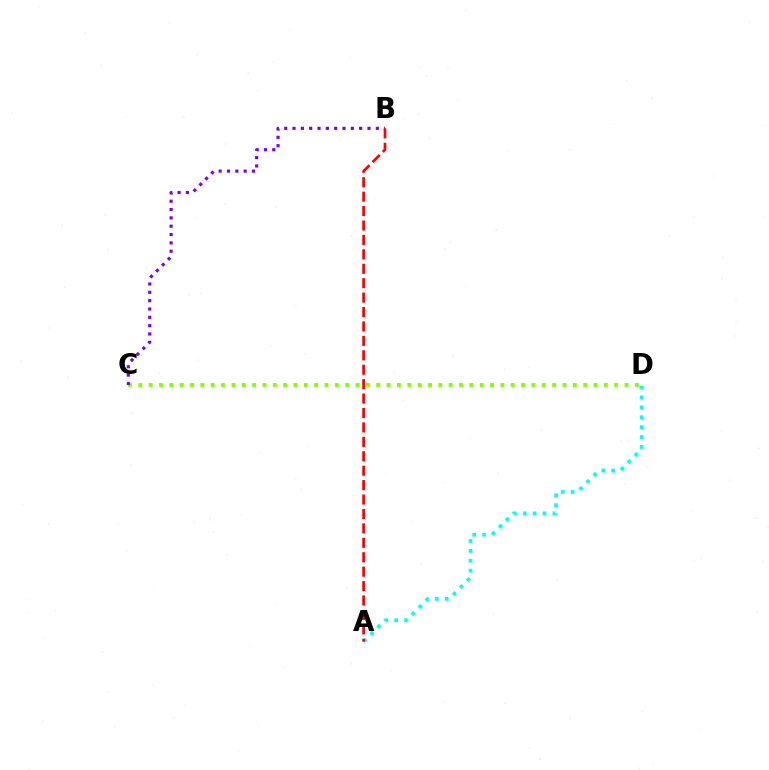{('C', 'D'): [{'color': '#84ff00', 'line_style': 'dotted', 'thickness': 2.81}], ('A', 'D'): [{'color': '#00fff6', 'line_style': 'dotted', 'thickness': 2.69}], ('B', 'C'): [{'color': '#7200ff', 'line_style': 'dotted', 'thickness': 2.26}], ('A', 'B'): [{'color': '#ff0000', 'line_style': 'dashed', 'thickness': 1.96}]}